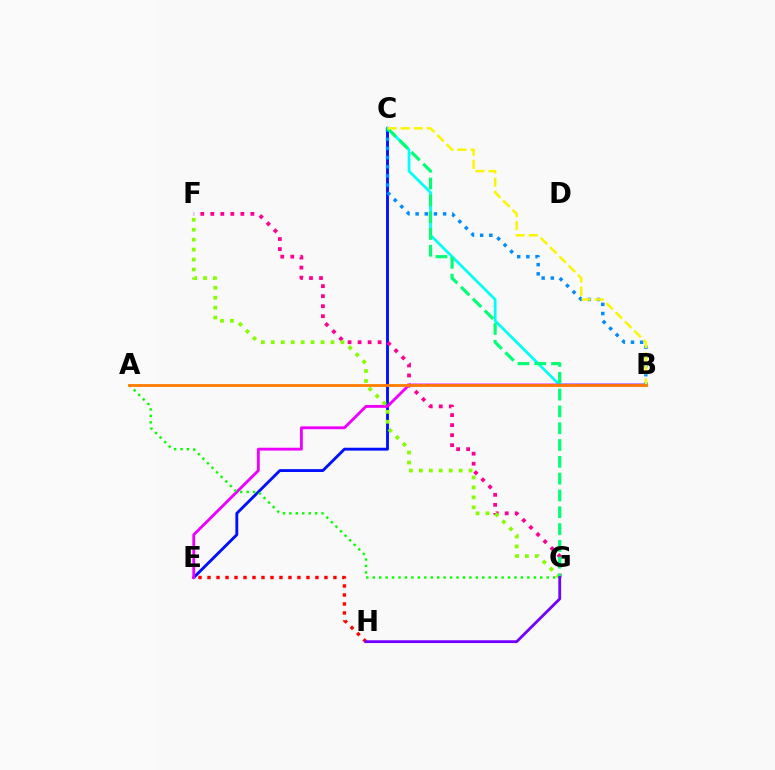{('C', 'E'): [{'color': '#0010ff', 'line_style': 'solid', 'thickness': 2.06}], ('F', 'G'): [{'color': '#ff0094', 'line_style': 'dotted', 'thickness': 2.72}, {'color': '#84ff00', 'line_style': 'dotted', 'thickness': 2.7}], ('B', 'C'): [{'color': '#00fff6', 'line_style': 'solid', 'thickness': 1.98}, {'color': '#008cff', 'line_style': 'dotted', 'thickness': 2.49}, {'color': '#fcf500', 'line_style': 'dashed', 'thickness': 1.78}], ('B', 'E'): [{'color': '#ee00ff', 'line_style': 'solid', 'thickness': 2.05}], ('A', 'G'): [{'color': '#08ff00', 'line_style': 'dotted', 'thickness': 1.75}], ('C', 'G'): [{'color': '#00ff74', 'line_style': 'dashed', 'thickness': 2.28}], ('A', 'B'): [{'color': '#ff7c00', 'line_style': 'solid', 'thickness': 2.02}], ('E', 'H'): [{'color': '#ff0000', 'line_style': 'dotted', 'thickness': 2.44}], ('G', 'H'): [{'color': '#7200ff', 'line_style': 'solid', 'thickness': 2.02}]}